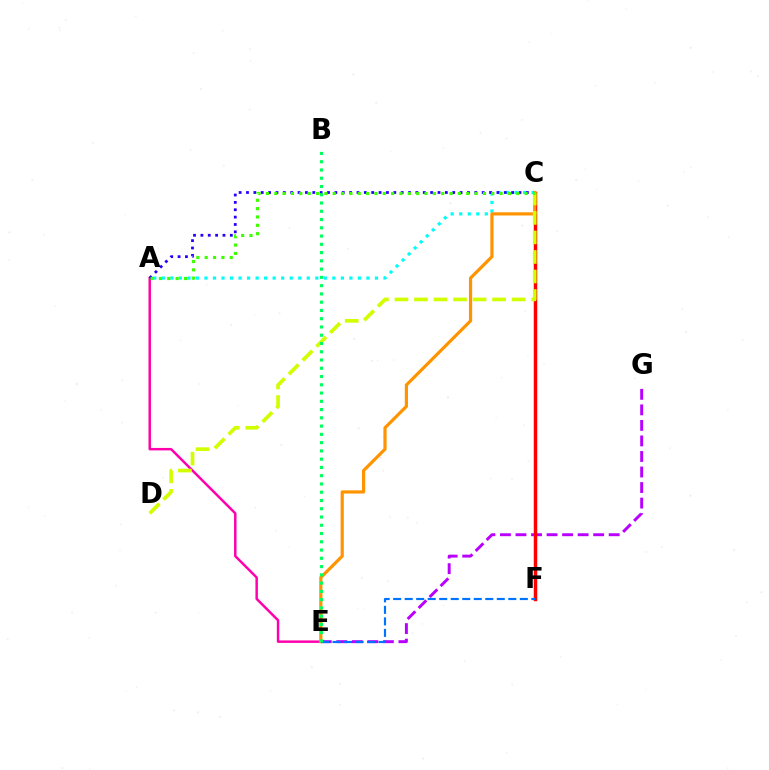{('E', 'G'): [{'color': '#b900ff', 'line_style': 'dashed', 'thickness': 2.11}], ('A', 'C'): [{'color': '#00fff6', 'line_style': 'dotted', 'thickness': 2.32}, {'color': '#2500ff', 'line_style': 'dotted', 'thickness': 2.0}, {'color': '#3dff00', 'line_style': 'dotted', 'thickness': 2.27}], ('C', 'F'): [{'color': '#ff0000', 'line_style': 'solid', 'thickness': 2.5}], ('A', 'E'): [{'color': '#ff00ac', 'line_style': 'solid', 'thickness': 1.78}], ('C', 'E'): [{'color': '#ff9400', 'line_style': 'solid', 'thickness': 2.3}], ('E', 'F'): [{'color': '#0074ff', 'line_style': 'dashed', 'thickness': 1.56}], ('C', 'D'): [{'color': '#d1ff00', 'line_style': 'dashed', 'thickness': 2.65}], ('B', 'E'): [{'color': '#00ff5c', 'line_style': 'dotted', 'thickness': 2.24}]}